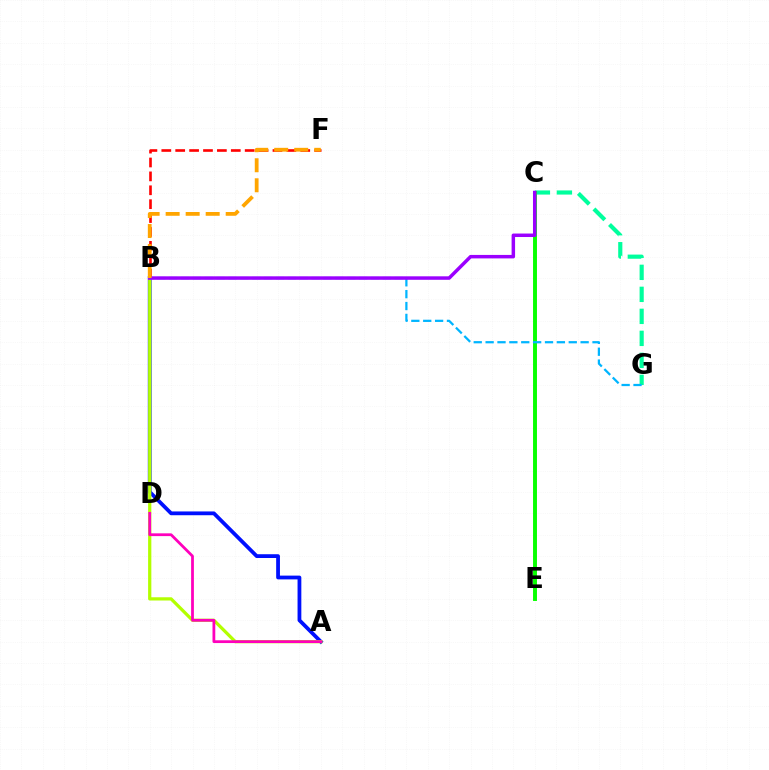{('C', 'G'): [{'color': '#00ff9d', 'line_style': 'dashed', 'thickness': 2.99}], ('C', 'E'): [{'color': '#08ff00', 'line_style': 'solid', 'thickness': 2.83}], ('B', 'F'): [{'color': '#ff0000', 'line_style': 'dashed', 'thickness': 1.89}, {'color': '#ffa500', 'line_style': 'dashed', 'thickness': 2.72}], ('A', 'B'): [{'color': '#0010ff', 'line_style': 'solid', 'thickness': 2.72}, {'color': '#b3ff00', 'line_style': 'solid', 'thickness': 2.33}], ('A', 'D'): [{'color': '#ff00bd', 'line_style': 'solid', 'thickness': 2.0}], ('B', 'G'): [{'color': '#00b5ff', 'line_style': 'dashed', 'thickness': 1.61}], ('B', 'C'): [{'color': '#9b00ff', 'line_style': 'solid', 'thickness': 2.51}]}